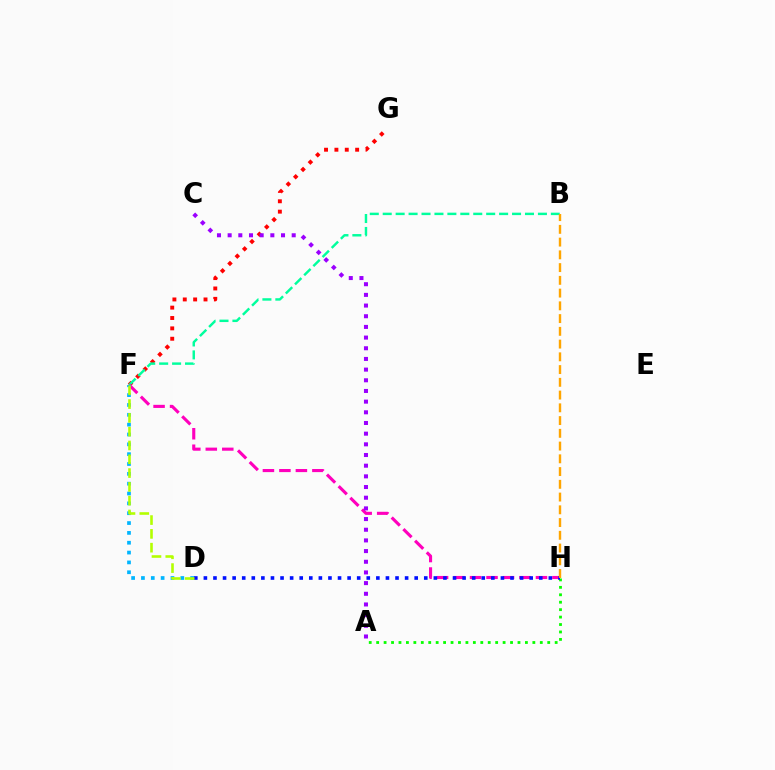{('F', 'G'): [{'color': '#ff0000', 'line_style': 'dotted', 'thickness': 2.82}], ('B', 'F'): [{'color': '#00ff9d', 'line_style': 'dashed', 'thickness': 1.76}], ('F', 'H'): [{'color': '#ff00bd', 'line_style': 'dashed', 'thickness': 2.24}], ('A', 'H'): [{'color': '#08ff00', 'line_style': 'dotted', 'thickness': 2.02}], ('D', 'F'): [{'color': '#00b5ff', 'line_style': 'dotted', 'thickness': 2.67}, {'color': '#b3ff00', 'line_style': 'dashed', 'thickness': 1.87}], ('D', 'H'): [{'color': '#0010ff', 'line_style': 'dotted', 'thickness': 2.6}], ('A', 'C'): [{'color': '#9b00ff', 'line_style': 'dotted', 'thickness': 2.9}], ('B', 'H'): [{'color': '#ffa500', 'line_style': 'dashed', 'thickness': 1.73}]}